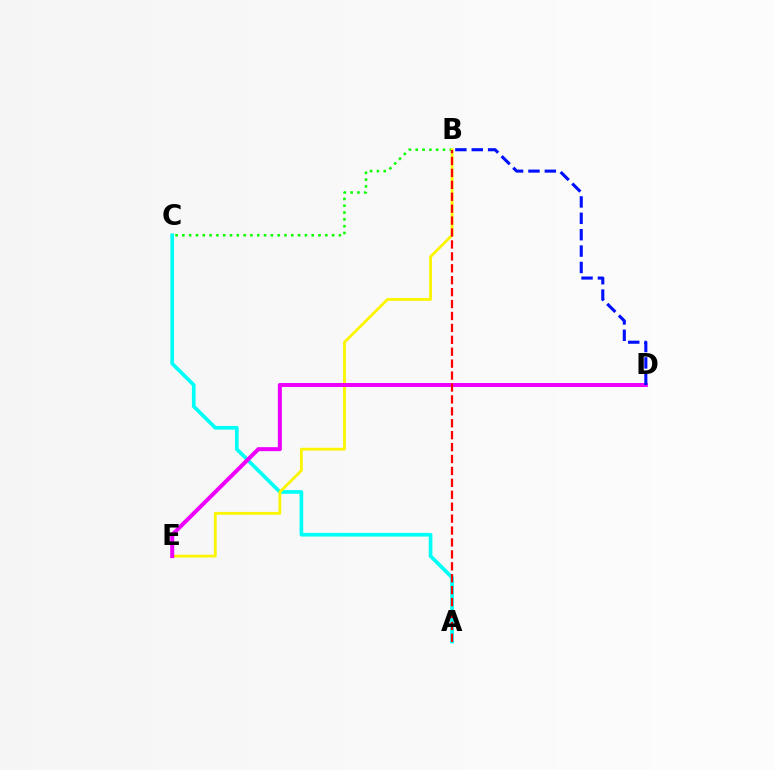{('B', 'C'): [{'color': '#08ff00', 'line_style': 'dotted', 'thickness': 1.85}], ('A', 'C'): [{'color': '#00fff6', 'line_style': 'solid', 'thickness': 2.65}], ('B', 'E'): [{'color': '#fcf500', 'line_style': 'solid', 'thickness': 2.02}], ('D', 'E'): [{'color': '#ee00ff', 'line_style': 'solid', 'thickness': 2.89}], ('A', 'B'): [{'color': '#ff0000', 'line_style': 'dashed', 'thickness': 1.62}], ('B', 'D'): [{'color': '#0010ff', 'line_style': 'dashed', 'thickness': 2.23}]}